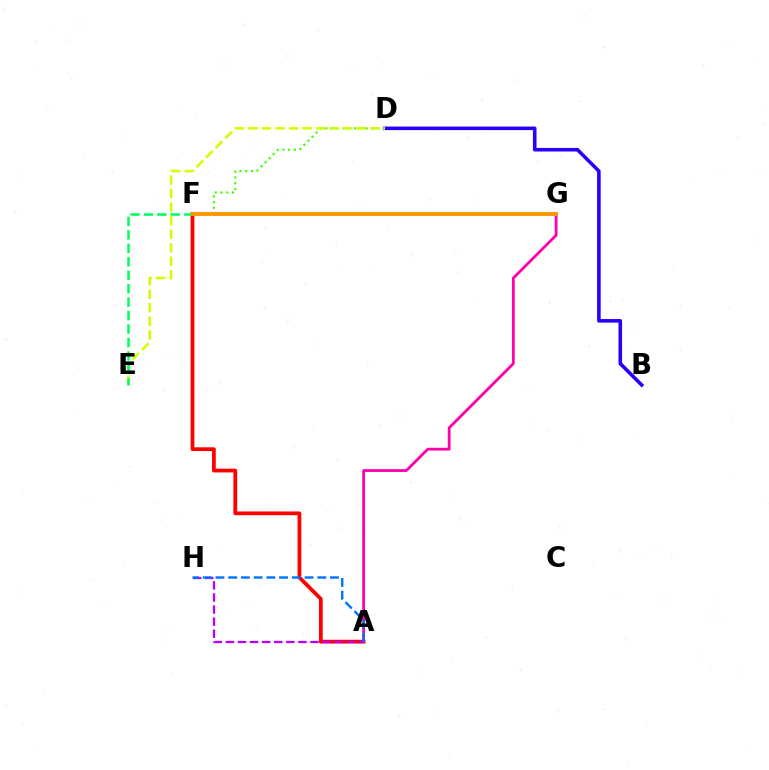{('B', 'D'): [{'color': '#2500ff', 'line_style': 'solid', 'thickness': 2.57}], ('A', 'F'): [{'color': '#ff0000', 'line_style': 'solid', 'thickness': 2.71}], ('A', 'G'): [{'color': '#ff00ac', 'line_style': 'solid', 'thickness': 2.0}], ('A', 'H'): [{'color': '#b900ff', 'line_style': 'dashed', 'thickness': 1.64}, {'color': '#0074ff', 'line_style': 'dashed', 'thickness': 1.73}], ('F', 'G'): [{'color': '#00fff6', 'line_style': 'dotted', 'thickness': 2.19}, {'color': '#ff9400', 'line_style': 'solid', 'thickness': 2.74}], ('D', 'F'): [{'color': '#3dff00', 'line_style': 'dotted', 'thickness': 1.56}], ('D', 'E'): [{'color': '#d1ff00', 'line_style': 'dashed', 'thickness': 1.84}], ('E', 'F'): [{'color': '#00ff5c', 'line_style': 'dashed', 'thickness': 1.83}]}